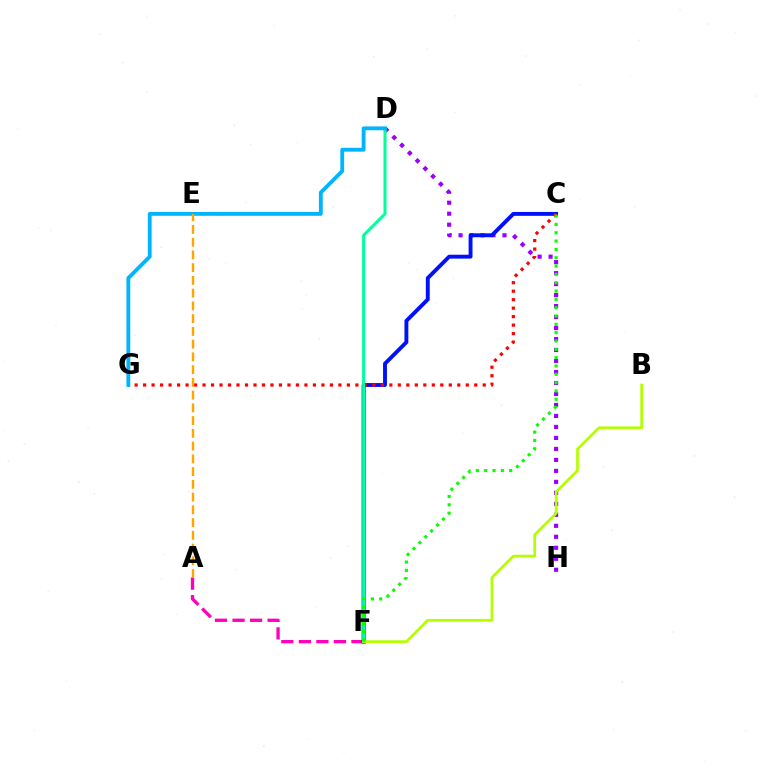{('A', 'F'): [{'color': '#ff00bd', 'line_style': 'dashed', 'thickness': 2.38}], ('D', 'H'): [{'color': '#9b00ff', 'line_style': 'dotted', 'thickness': 2.99}], ('C', 'F'): [{'color': '#0010ff', 'line_style': 'solid', 'thickness': 2.8}, {'color': '#08ff00', 'line_style': 'dotted', 'thickness': 2.26}], ('C', 'G'): [{'color': '#ff0000', 'line_style': 'dotted', 'thickness': 2.31}], ('D', 'F'): [{'color': '#00ff9d', 'line_style': 'solid', 'thickness': 2.17}], ('D', 'G'): [{'color': '#00b5ff', 'line_style': 'solid', 'thickness': 2.76}], ('A', 'E'): [{'color': '#ffa500', 'line_style': 'dashed', 'thickness': 1.73}], ('B', 'F'): [{'color': '#b3ff00', 'line_style': 'solid', 'thickness': 1.97}]}